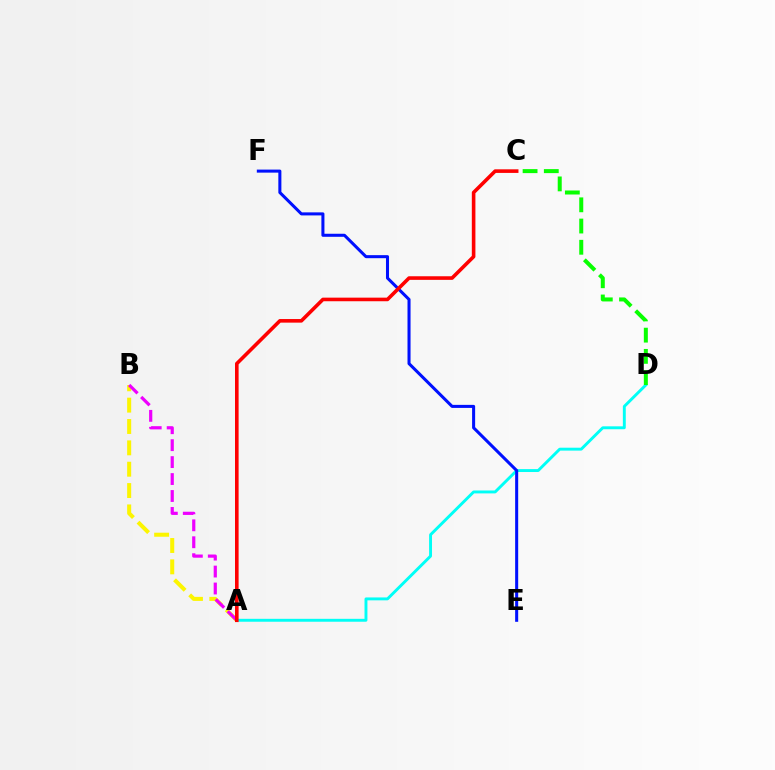{('A', 'B'): [{'color': '#fcf500', 'line_style': 'dashed', 'thickness': 2.9}, {'color': '#ee00ff', 'line_style': 'dashed', 'thickness': 2.3}], ('A', 'D'): [{'color': '#00fff6', 'line_style': 'solid', 'thickness': 2.09}], ('E', 'F'): [{'color': '#0010ff', 'line_style': 'solid', 'thickness': 2.19}], ('C', 'D'): [{'color': '#08ff00', 'line_style': 'dashed', 'thickness': 2.88}], ('A', 'C'): [{'color': '#ff0000', 'line_style': 'solid', 'thickness': 2.59}]}